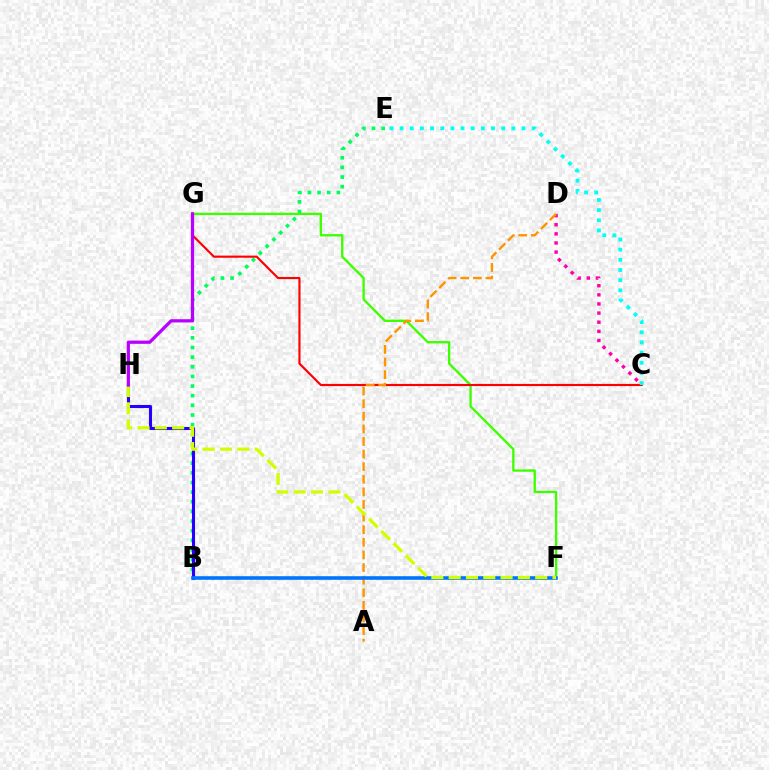{('B', 'E'): [{'color': '#00ff5c', 'line_style': 'dotted', 'thickness': 2.62}], ('B', 'H'): [{'color': '#2500ff', 'line_style': 'solid', 'thickness': 2.22}], ('F', 'G'): [{'color': '#3dff00', 'line_style': 'solid', 'thickness': 1.68}], ('C', 'G'): [{'color': '#ff0000', 'line_style': 'solid', 'thickness': 1.54}], ('C', 'D'): [{'color': '#ff00ac', 'line_style': 'dotted', 'thickness': 2.48}], ('A', 'D'): [{'color': '#ff9400', 'line_style': 'dashed', 'thickness': 1.71}], ('B', 'F'): [{'color': '#0074ff', 'line_style': 'solid', 'thickness': 2.59}], ('F', 'H'): [{'color': '#d1ff00', 'line_style': 'dashed', 'thickness': 2.35}], ('G', 'H'): [{'color': '#b900ff', 'line_style': 'solid', 'thickness': 2.33}], ('C', 'E'): [{'color': '#00fff6', 'line_style': 'dotted', 'thickness': 2.76}]}